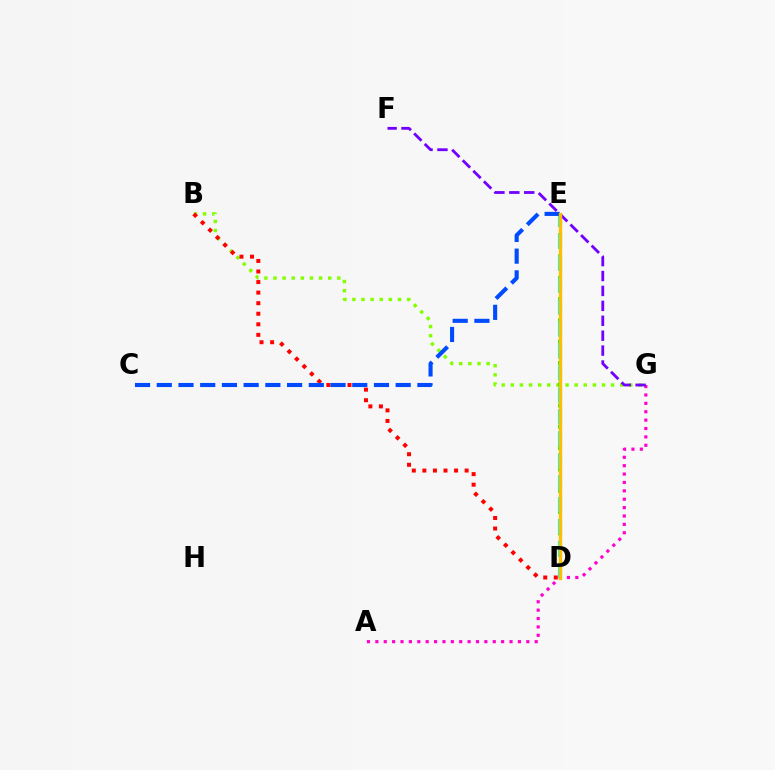{('B', 'G'): [{'color': '#84ff00', 'line_style': 'dotted', 'thickness': 2.48}], ('D', 'E'): [{'color': '#00ff39', 'line_style': 'dotted', 'thickness': 2.89}, {'color': '#00fff6', 'line_style': 'dashed', 'thickness': 2.98}, {'color': '#ffbd00', 'line_style': 'solid', 'thickness': 2.4}], ('B', 'D'): [{'color': '#ff0000', 'line_style': 'dotted', 'thickness': 2.87}], ('A', 'G'): [{'color': '#ff00cf', 'line_style': 'dotted', 'thickness': 2.28}], ('C', 'E'): [{'color': '#004bff', 'line_style': 'dashed', 'thickness': 2.95}], ('F', 'G'): [{'color': '#7200ff', 'line_style': 'dashed', 'thickness': 2.03}]}